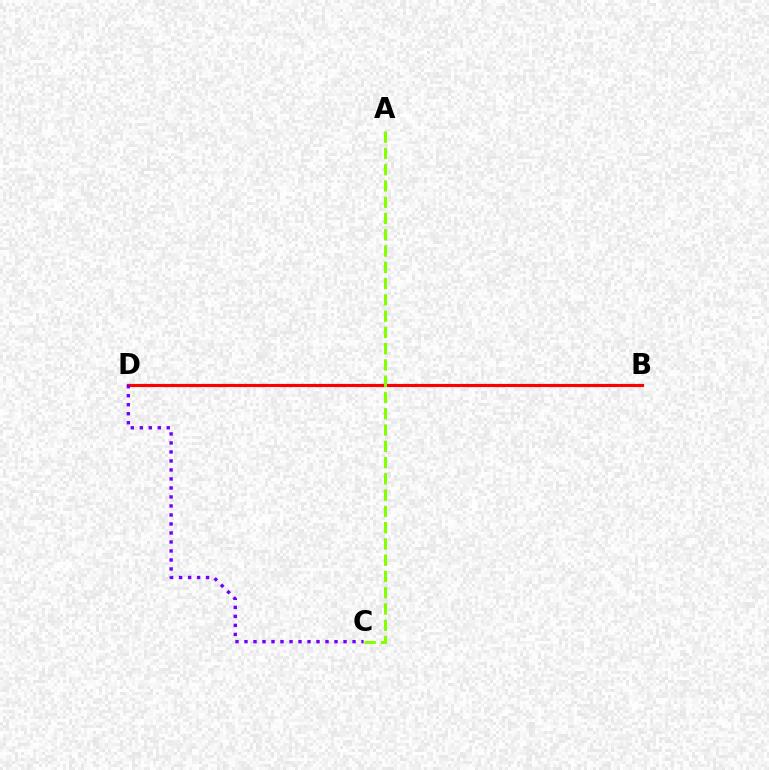{('B', 'D'): [{'color': '#00fff6', 'line_style': 'solid', 'thickness': 1.53}, {'color': '#ff0000', 'line_style': 'solid', 'thickness': 2.25}], ('A', 'C'): [{'color': '#84ff00', 'line_style': 'dashed', 'thickness': 2.21}], ('C', 'D'): [{'color': '#7200ff', 'line_style': 'dotted', 'thickness': 2.45}]}